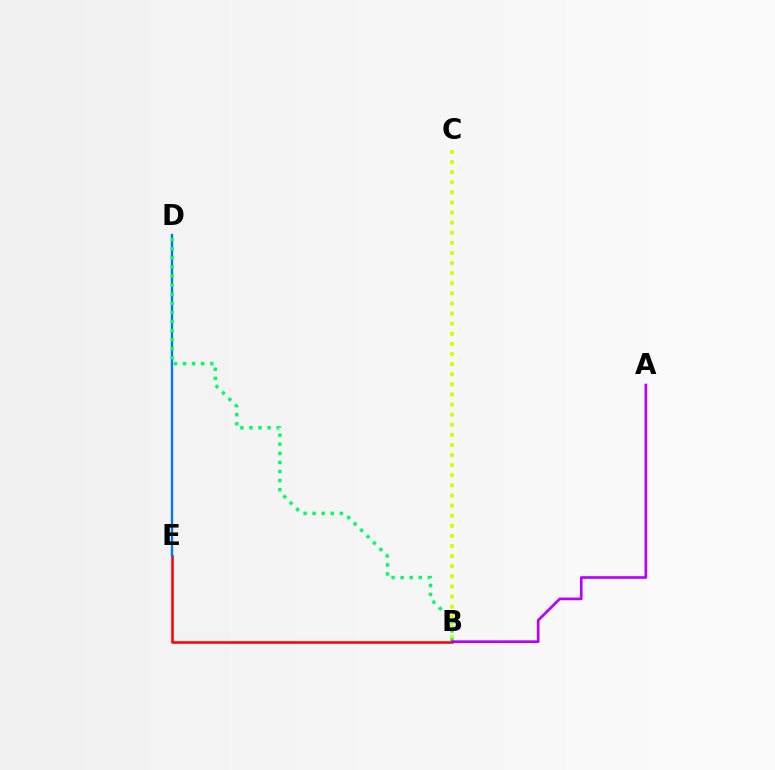{('B', 'E'): [{'color': '#ff0000', 'line_style': 'solid', 'thickness': 1.84}], ('B', 'C'): [{'color': '#d1ff00', 'line_style': 'dotted', 'thickness': 2.75}], ('D', 'E'): [{'color': '#0074ff', 'line_style': 'solid', 'thickness': 1.69}], ('B', 'D'): [{'color': '#00ff5c', 'line_style': 'dotted', 'thickness': 2.47}], ('A', 'B'): [{'color': '#b900ff', 'line_style': 'solid', 'thickness': 1.92}]}